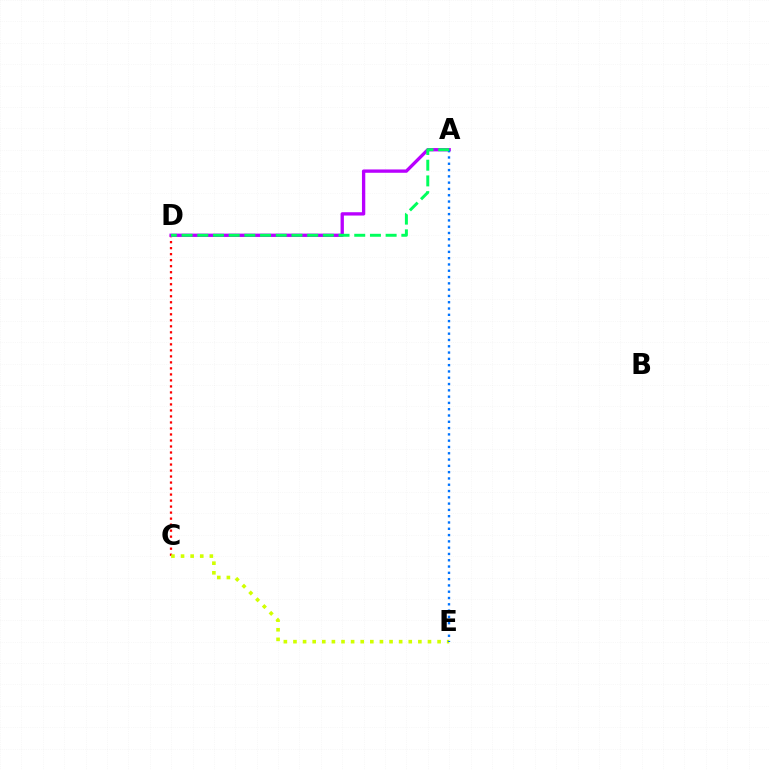{('C', 'D'): [{'color': '#ff0000', 'line_style': 'dotted', 'thickness': 1.63}], ('C', 'E'): [{'color': '#d1ff00', 'line_style': 'dotted', 'thickness': 2.61}], ('A', 'D'): [{'color': '#b900ff', 'line_style': 'solid', 'thickness': 2.39}, {'color': '#00ff5c', 'line_style': 'dashed', 'thickness': 2.13}], ('A', 'E'): [{'color': '#0074ff', 'line_style': 'dotted', 'thickness': 1.71}]}